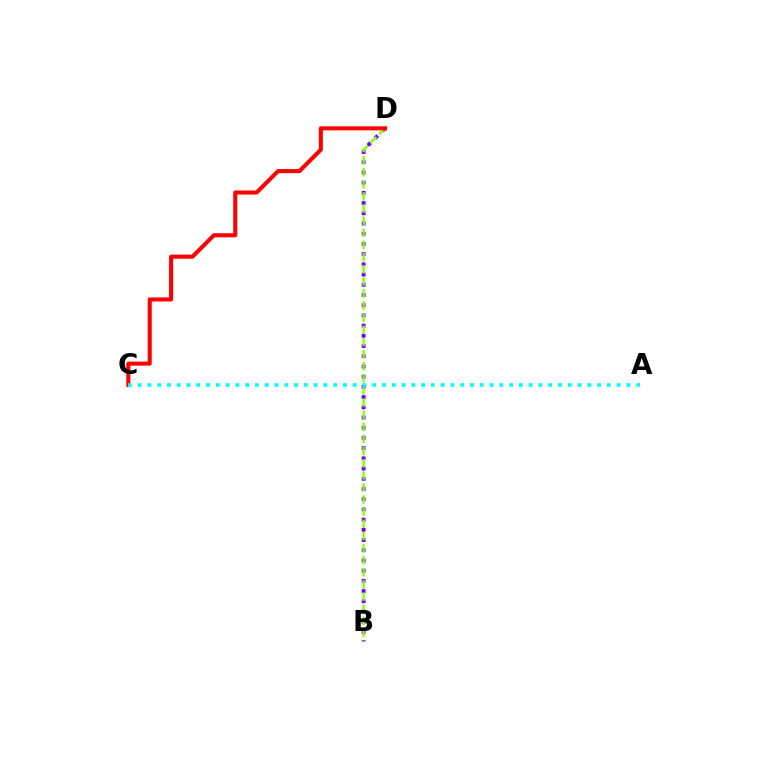{('B', 'D'): [{'color': '#7200ff', 'line_style': 'dotted', 'thickness': 2.77}, {'color': '#84ff00', 'line_style': 'dashed', 'thickness': 1.65}], ('C', 'D'): [{'color': '#ff0000', 'line_style': 'solid', 'thickness': 2.92}], ('A', 'C'): [{'color': '#00fff6', 'line_style': 'dotted', 'thickness': 2.66}]}